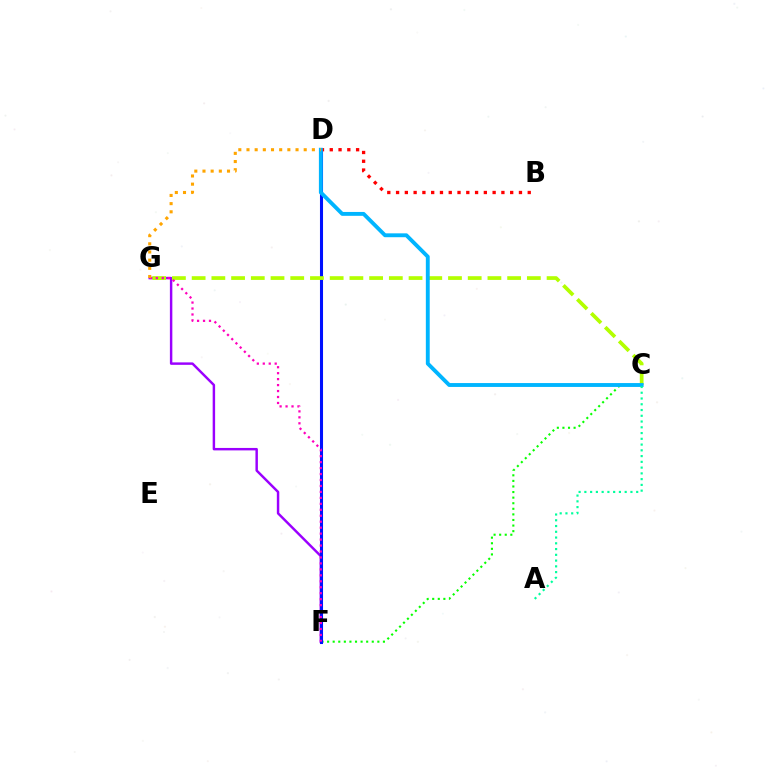{('C', 'F'): [{'color': '#08ff00', 'line_style': 'dotted', 'thickness': 1.52}], ('F', 'G'): [{'color': '#9b00ff', 'line_style': 'solid', 'thickness': 1.77}, {'color': '#ff00bd', 'line_style': 'dotted', 'thickness': 1.62}], ('D', 'F'): [{'color': '#0010ff', 'line_style': 'solid', 'thickness': 2.21}], ('B', 'D'): [{'color': '#ff0000', 'line_style': 'dotted', 'thickness': 2.38}], ('C', 'G'): [{'color': '#b3ff00', 'line_style': 'dashed', 'thickness': 2.68}], ('C', 'D'): [{'color': '#00b5ff', 'line_style': 'solid', 'thickness': 2.79}], ('A', 'C'): [{'color': '#00ff9d', 'line_style': 'dotted', 'thickness': 1.56}], ('D', 'G'): [{'color': '#ffa500', 'line_style': 'dotted', 'thickness': 2.22}]}